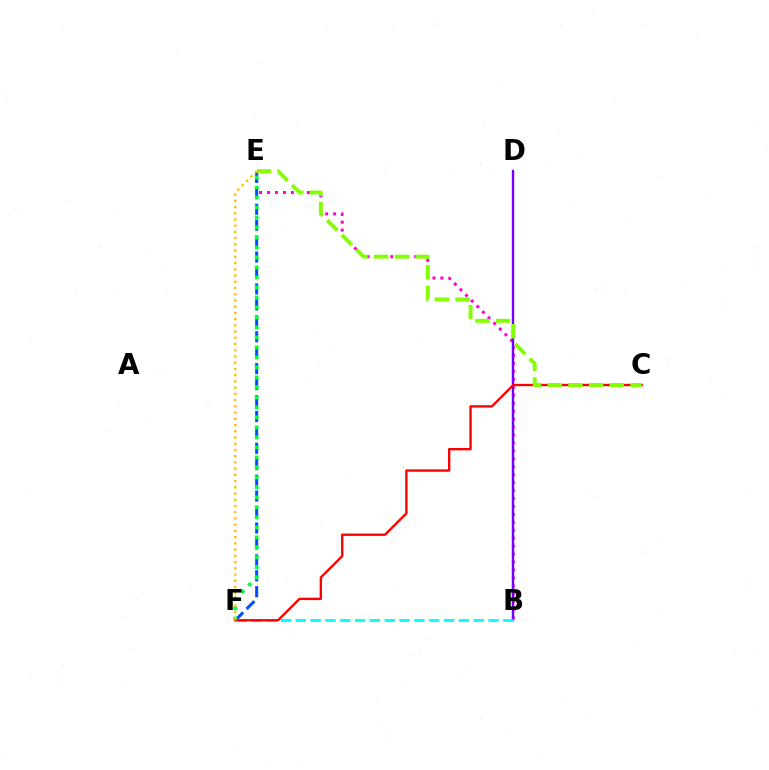{('B', 'E'): [{'color': '#ff00cf', 'line_style': 'dotted', 'thickness': 2.16}], ('E', 'F'): [{'color': '#004bff', 'line_style': 'dashed', 'thickness': 2.16}, {'color': '#00ff39', 'line_style': 'dotted', 'thickness': 2.72}, {'color': '#ffbd00', 'line_style': 'dotted', 'thickness': 1.69}], ('B', 'D'): [{'color': '#7200ff', 'line_style': 'solid', 'thickness': 1.71}], ('B', 'F'): [{'color': '#00fff6', 'line_style': 'dashed', 'thickness': 2.01}], ('C', 'F'): [{'color': '#ff0000', 'line_style': 'solid', 'thickness': 1.7}], ('C', 'E'): [{'color': '#84ff00', 'line_style': 'dashed', 'thickness': 2.81}]}